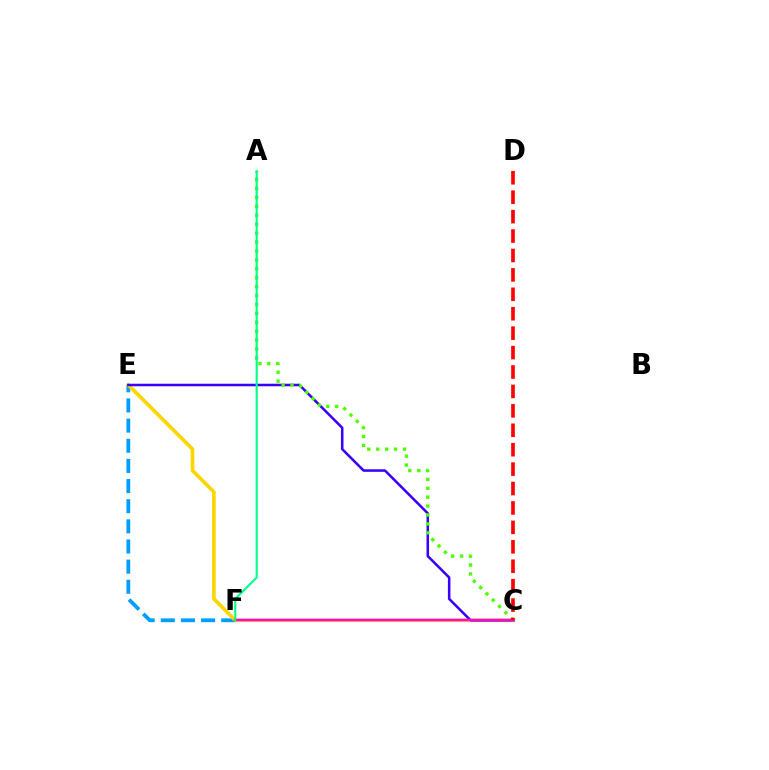{('E', 'F'): [{'color': '#009eff', 'line_style': 'dashed', 'thickness': 2.74}], ('C', 'E'): [{'color': '#ffd500', 'line_style': 'solid', 'thickness': 2.62}, {'color': '#3700ff', 'line_style': 'solid', 'thickness': 1.82}], ('A', 'C'): [{'color': '#4fff00', 'line_style': 'dotted', 'thickness': 2.42}], ('C', 'F'): [{'color': '#ff00ed', 'line_style': 'solid', 'thickness': 1.76}], ('A', 'F'): [{'color': '#00ff86', 'line_style': 'solid', 'thickness': 1.52}], ('C', 'D'): [{'color': '#ff0000', 'line_style': 'dashed', 'thickness': 2.64}]}